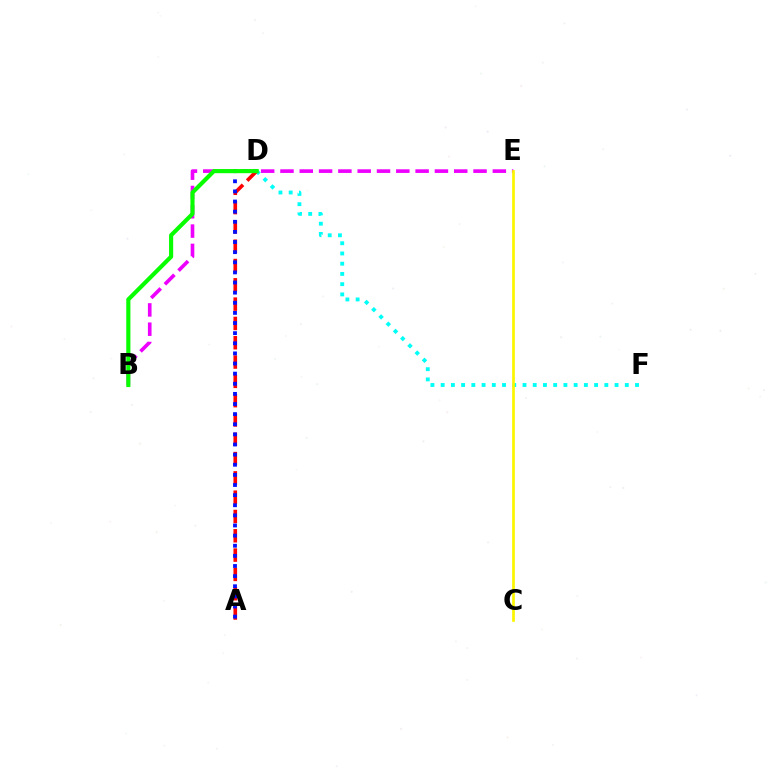{('B', 'E'): [{'color': '#ee00ff', 'line_style': 'dashed', 'thickness': 2.62}], ('D', 'F'): [{'color': '#00fff6', 'line_style': 'dotted', 'thickness': 2.78}], ('C', 'E'): [{'color': '#fcf500', 'line_style': 'solid', 'thickness': 1.96}], ('A', 'D'): [{'color': '#ff0000', 'line_style': 'dashed', 'thickness': 2.62}, {'color': '#0010ff', 'line_style': 'dotted', 'thickness': 2.75}], ('B', 'D'): [{'color': '#08ff00', 'line_style': 'solid', 'thickness': 2.98}]}